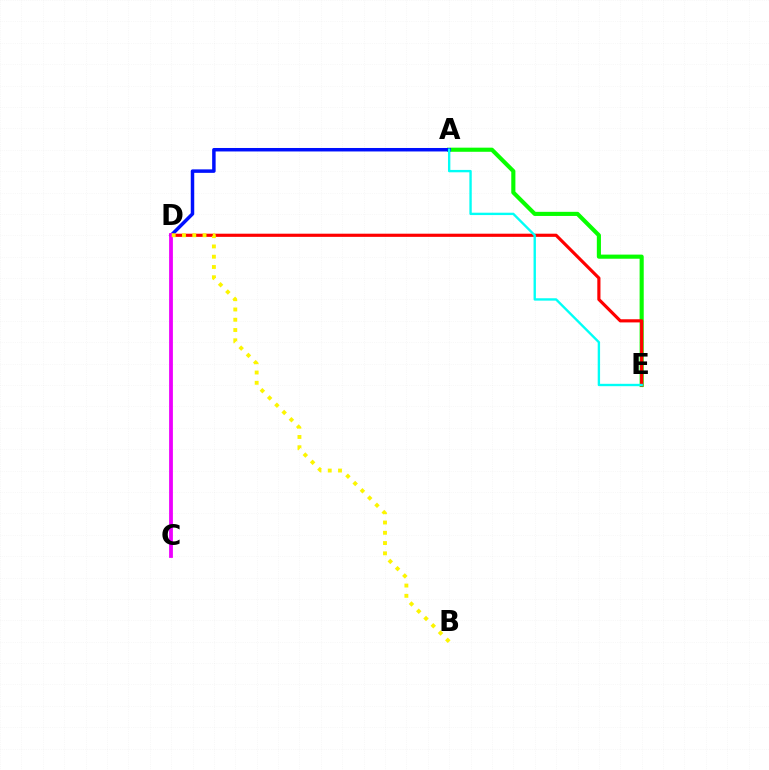{('A', 'E'): [{'color': '#08ff00', 'line_style': 'solid', 'thickness': 2.97}, {'color': '#00fff6', 'line_style': 'solid', 'thickness': 1.71}], ('A', 'D'): [{'color': '#0010ff', 'line_style': 'solid', 'thickness': 2.5}], ('D', 'E'): [{'color': '#ff0000', 'line_style': 'solid', 'thickness': 2.27}], ('C', 'D'): [{'color': '#ee00ff', 'line_style': 'solid', 'thickness': 2.73}], ('B', 'D'): [{'color': '#fcf500', 'line_style': 'dotted', 'thickness': 2.79}]}